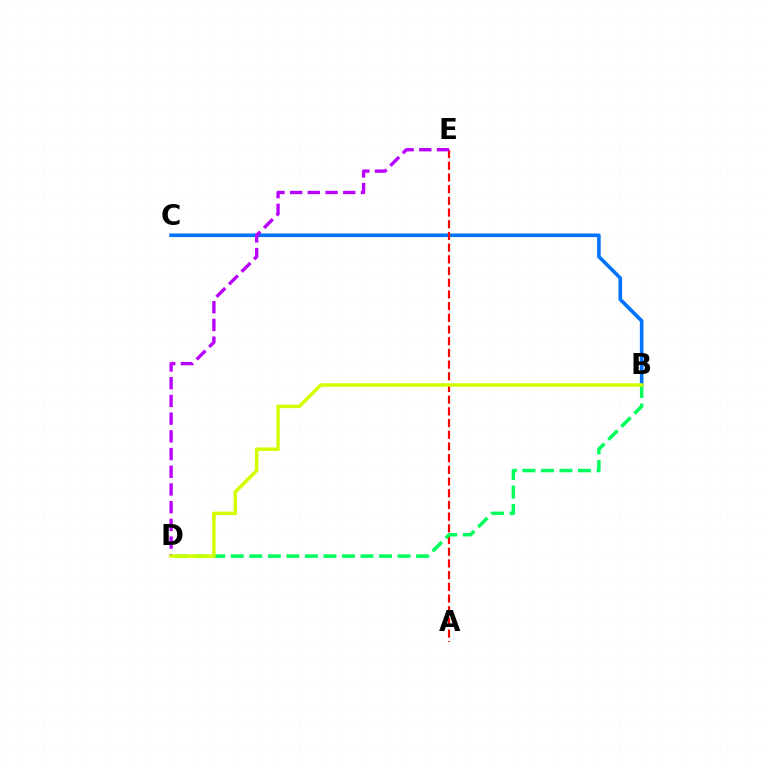{('B', 'C'): [{'color': '#0074ff', 'line_style': 'solid', 'thickness': 2.6}], ('A', 'E'): [{'color': '#ff0000', 'line_style': 'dashed', 'thickness': 1.59}], ('D', 'E'): [{'color': '#b900ff', 'line_style': 'dashed', 'thickness': 2.41}], ('B', 'D'): [{'color': '#00ff5c', 'line_style': 'dashed', 'thickness': 2.52}, {'color': '#d1ff00', 'line_style': 'solid', 'thickness': 2.52}]}